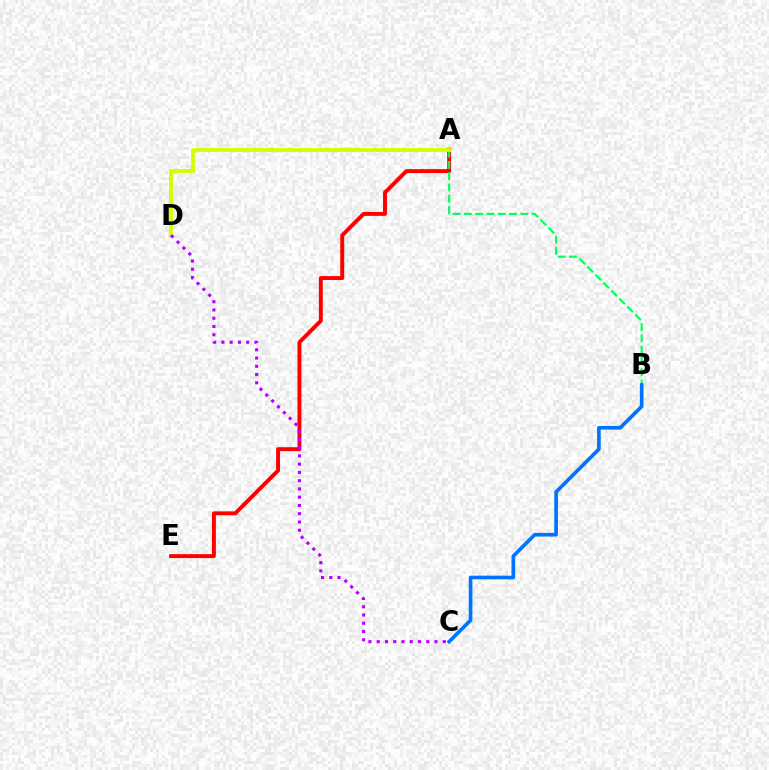{('A', 'E'): [{'color': '#ff0000', 'line_style': 'solid', 'thickness': 2.83}], ('A', 'B'): [{'color': '#00ff5c', 'line_style': 'dashed', 'thickness': 1.53}], ('A', 'D'): [{'color': '#d1ff00', 'line_style': 'solid', 'thickness': 2.77}], ('B', 'C'): [{'color': '#0074ff', 'line_style': 'solid', 'thickness': 2.63}], ('C', 'D'): [{'color': '#b900ff', 'line_style': 'dotted', 'thickness': 2.24}]}